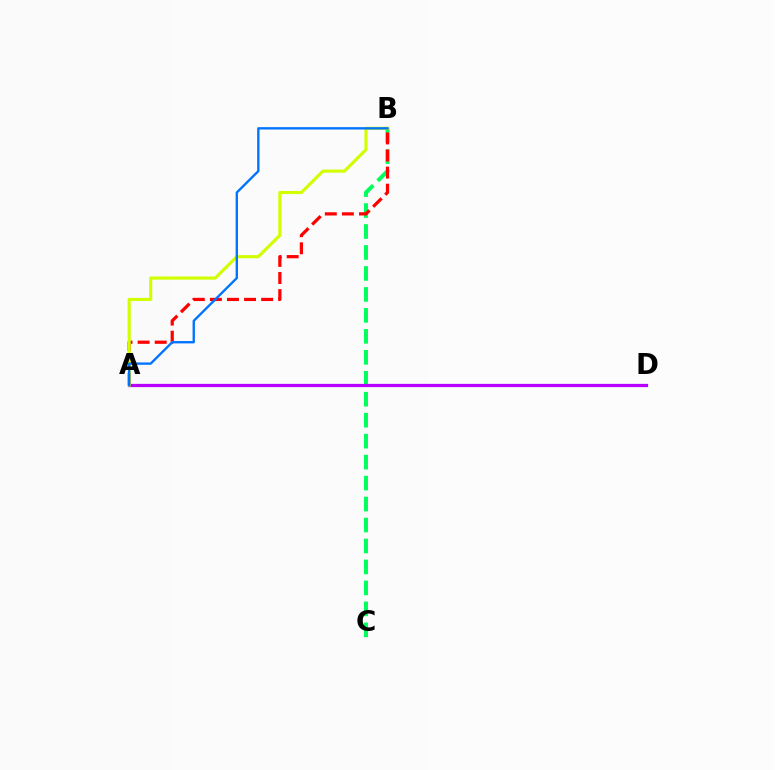{('B', 'C'): [{'color': '#00ff5c', 'line_style': 'dashed', 'thickness': 2.85}], ('A', 'D'): [{'color': '#b900ff', 'line_style': 'solid', 'thickness': 2.34}], ('A', 'B'): [{'color': '#ff0000', 'line_style': 'dashed', 'thickness': 2.32}, {'color': '#d1ff00', 'line_style': 'solid', 'thickness': 2.26}, {'color': '#0074ff', 'line_style': 'solid', 'thickness': 1.7}]}